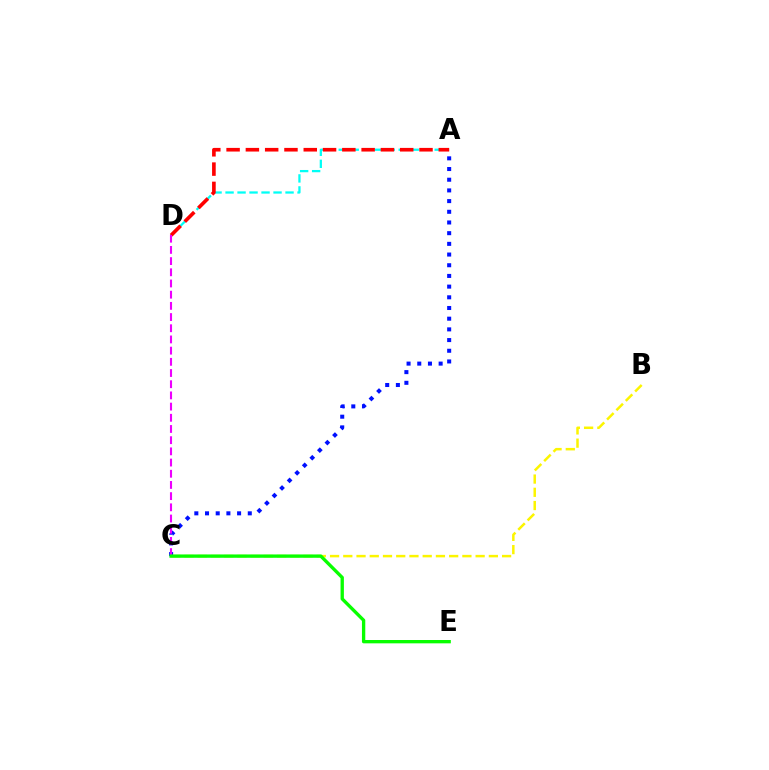{('A', 'D'): [{'color': '#00fff6', 'line_style': 'dashed', 'thickness': 1.63}, {'color': '#ff0000', 'line_style': 'dashed', 'thickness': 2.62}], ('A', 'C'): [{'color': '#0010ff', 'line_style': 'dotted', 'thickness': 2.9}], ('B', 'C'): [{'color': '#fcf500', 'line_style': 'dashed', 'thickness': 1.8}], ('C', 'D'): [{'color': '#ee00ff', 'line_style': 'dashed', 'thickness': 1.52}], ('C', 'E'): [{'color': '#08ff00', 'line_style': 'solid', 'thickness': 2.4}]}